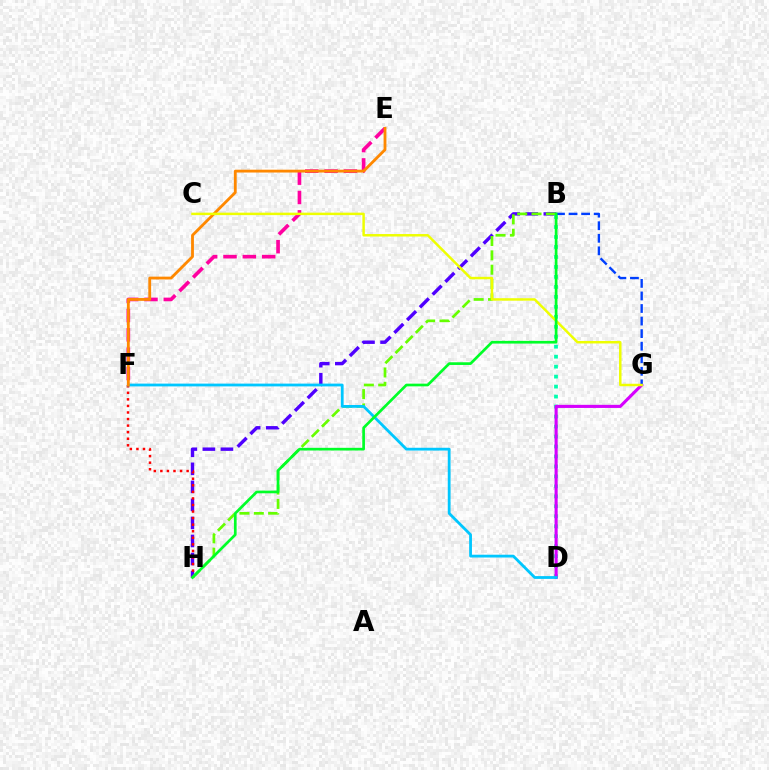{('B', 'H'): [{'color': '#4f00ff', 'line_style': 'dashed', 'thickness': 2.45}, {'color': '#66ff00', 'line_style': 'dashed', 'thickness': 1.95}, {'color': '#00ff27', 'line_style': 'solid', 'thickness': 1.94}], ('E', 'F'): [{'color': '#ff00a0', 'line_style': 'dashed', 'thickness': 2.63}, {'color': '#ff8800', 'line_style': 'solid', 'thickness': 2.03}], ('F', 'H'): [{'color': '#ff0000', 'line_style': 'dotted', 'thickness': 1.78}], ('B', 'D'): [{'color': '#00ffaf', 'line_style': 'dotted', 'thickness': 2.71}], ('D', 'G'): [{'color': '#d600ff', 'line_style': 'solid', 'thickness': 2.23}], ('B', 'G'): [{'color': '#003fff', 'line_style': 'dashed', 'thickness': 1.71}], ('D', 'F'): [{'color': '#00c7ff', 'line_style': 'solid', 'thickness': 2.01}], ('C', 'G'): [{'color': '#eeff00', 'line_style': 'solid', 'thickness': 1.78}]}